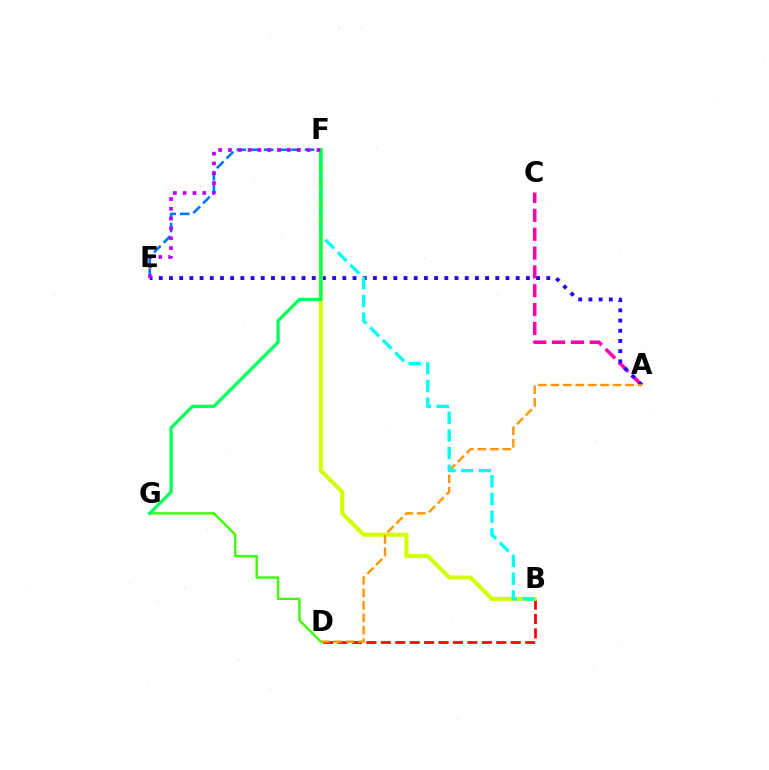{('A', 'C'): [{'color': '#ff00ac', 'line_style': 'dashed', 'thickness': 2.56}], ('E', 'F'): [{'color': '#0074ff', 'line_style': 'dashed', 'thickness': 1.86}, {'color': '#b900ff', 'line_style': 'dotted', 'thickness': 2.67}], ('B', 'D'): [{'color': '#ff0000', 'line_style': 'dashed', 'thickness': 1.96}], ('A', 'E'): [{'color': '#2500ff', 'line_style': 'dotted', 'thickness': 2.77}], ('B', 'F'): [{'color': '#d1ff00', 'line_style': 'solid', 'thickness': 2.91}, {'color': '#00fff6', 'line_style': 'dashed', 'thickness': 2.41}], ('A', 'D'): [{'color': '#ff9400', 'line_style': 'dashed', 'thickness': 1.69}], ('D', 'G'): [{'color': '#3dff00', 'line_style': 'solid', 'thickness': 1.72}], ('F', 'G'): [{'color': '#00ff5c', 'line_style': 'solid', 'thickness': 2.35}]}